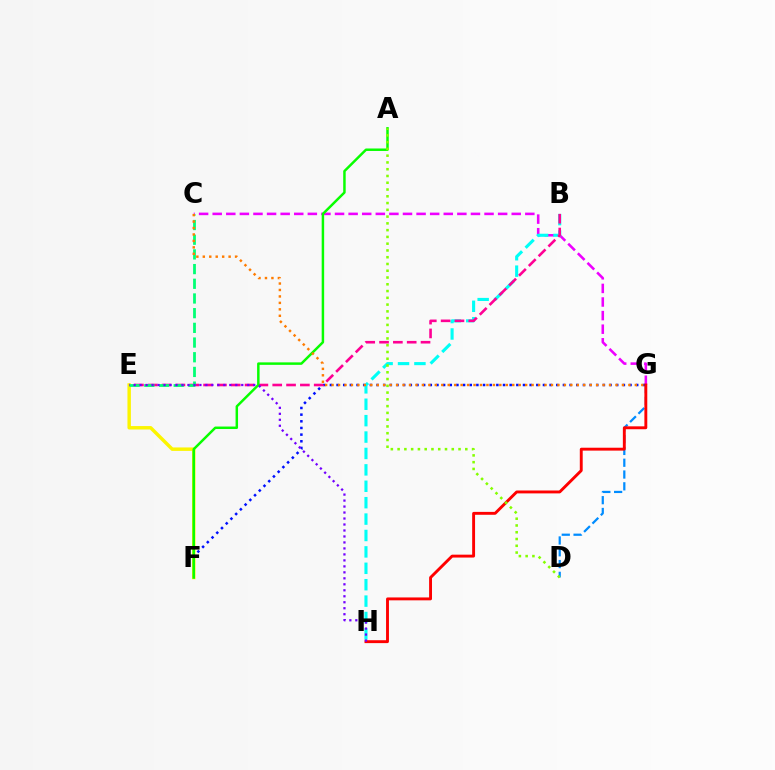{('C', 'G'): [{'color': '#ee00ff', 'line_style': 'dashed', 'thickness': 1.85}, {'color': '#ff7c00', 'line_style': 'dotted', 'thickness': 1.75}], ('D', 'G'): [{'color': '#008cff', 'line_style': 'dashed', 'thickness': 1.6}], ('F', 'G'): [{'color': '#0010ff', 'line_style': 'dotted', 'thickness': 1.81}], ('B', 'H'): [{'color': '#00fff6', 'line_style': 'dashed', 'thickness': 2.23}], ('B', 'E'): [{'color': '#ff0094', 'line_style': 'dashed', 'thickness': 1.88}], ('E', 'F'): [{'color': '#fcf500', 'line_style': 'solid', 'thickness': 2.47}], ('C', 'E'): [{'color': '#00ff74', 'line_style': 'dashed', 'thickness': 2.0}], ('G', 'H'): [{'color': '#ff0000', 'line_style': 'solid', 'thickness': 2.08}], ('A', 'F'): [{'color': '#08ff00', 'line_style': 'solid', 'thickness': 1.78}], ('A', 'D'): [{'color': '#84ff00', 'line_style': 'dotted', 'thickness': 1.84}], ('E', 'H'): [{'color': '#7200ff', 'line_style': 'dotted', 'thickness': 1.63}]}